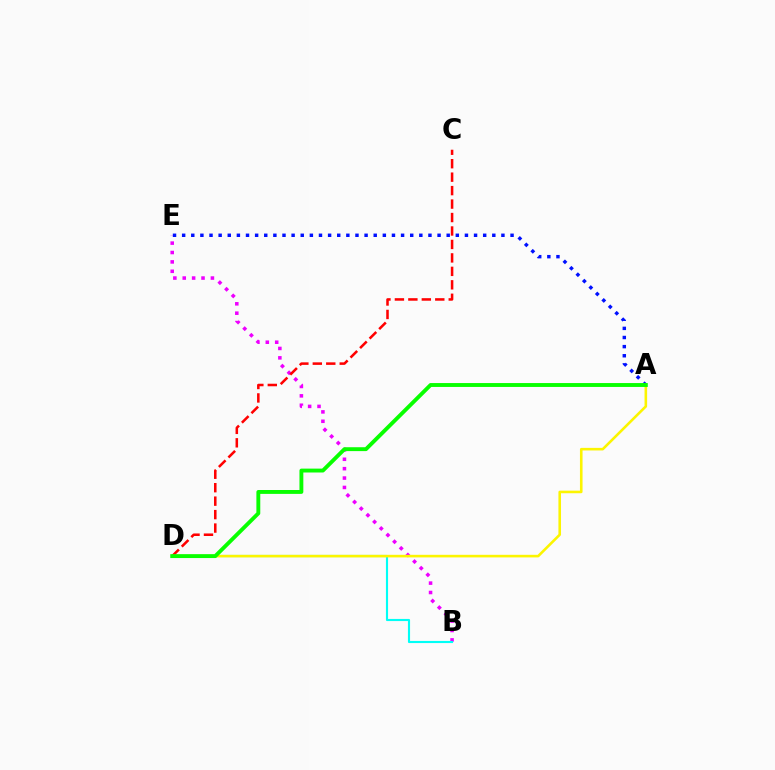{('B', 'E'): [{'color': '#ee00ff', 'line_style': 'dotted', 'thickness': 2.55}], ('C', 'D'): [{'color': '#ff0000', 'line_style': 'dashed', 'thickness': 1.83}], ('B', 'D'): [{'color': '#00fff6', 'line_style': 'solid', 'thickness': 1.54}], ('A', 'E'): [{'color': '#0010ff', 'line_style': 'dotted', 'thickness': 2.48}], ('A', 'D'): [{'color': '#fcf500', 'line_style': 'solid', 'thickness': 1.87}, {'color': '#08ff00', 'line_style': 'solid', 'thickness': 2.79}]}